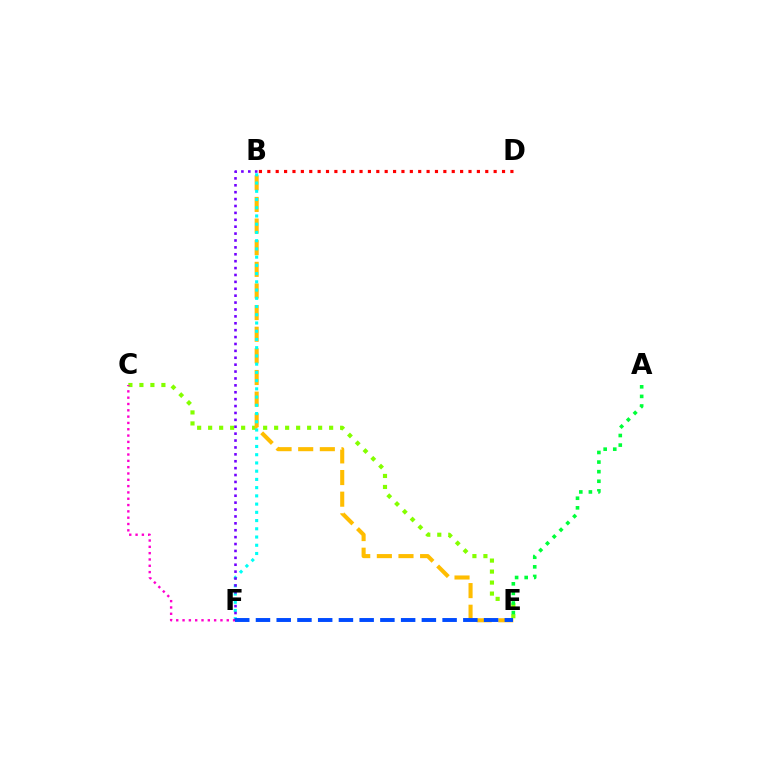{('B', 'D'): [{'color': '#ff0000', 'line_style': 'dotted', 'thickness': 2.28}], ('C', 'E'): [{'color': '#84ff00', 'line_style': 'dotted', 'thickness': 2.99}], ('B', 'E'): [{'color': '#ffbd00', 'line_style': 'dashed', 'thickness': 2.94}], ('B', 'F'): [{'color': '#00fff6', 'line_style': 'dotted', 'thickness': 2.24}, {'color': '#7200ff', 'line_style': 'dotted', 'thickness': 1.87}], ('C', 'F'): [{'color': '#ff00cf', 'line_style': 'dotted', 'thickness': 1.72}], ('E', 'F'): [{'color': '#004bff', 'line_style': 'dashed', 'thickness': 2.82}], ('A', 'E'): [{'color': '#00ff39', 'line_style': 'dotted', 'thickness': 2.61}]}